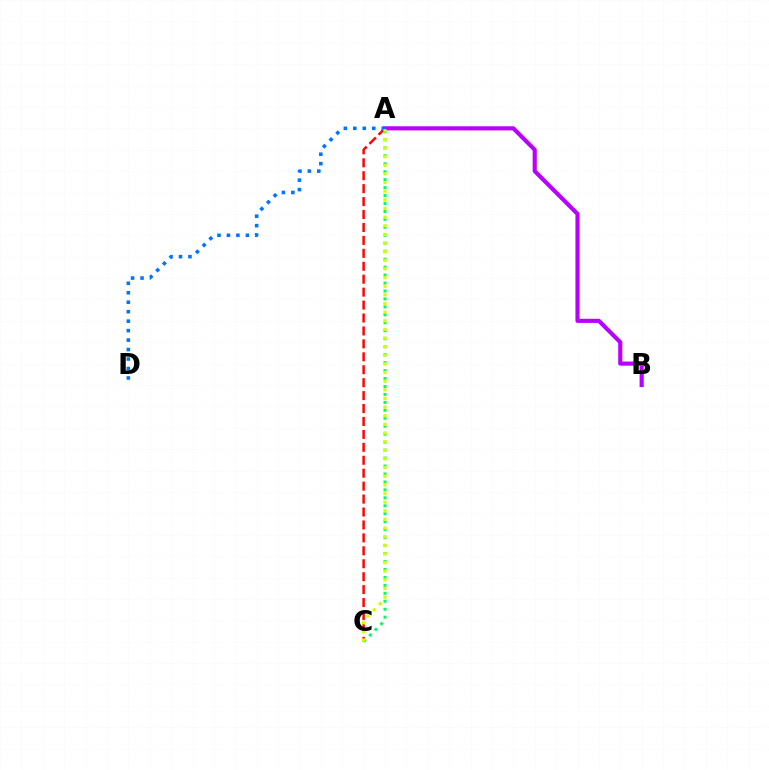{('A', 'C'): [{'color': '#ff0000', 'line_style': 'dashed', 'thickness': 1.76}, {'color': '#00ff5c', 'line_style': 'dotted', 'thickness': 2.16}, {'color': '#d1ff00', 'line_style': 'dotted', 'thickness': 2.35}], ('A', 'B'): [{'color': '#b900ff', 'line_style': 'solid', 'thickness': 2.98}], ('A', 'D'): [{'color': '#0074ff', 'line_style': 'dotted', 'thickness': 2.57}]}